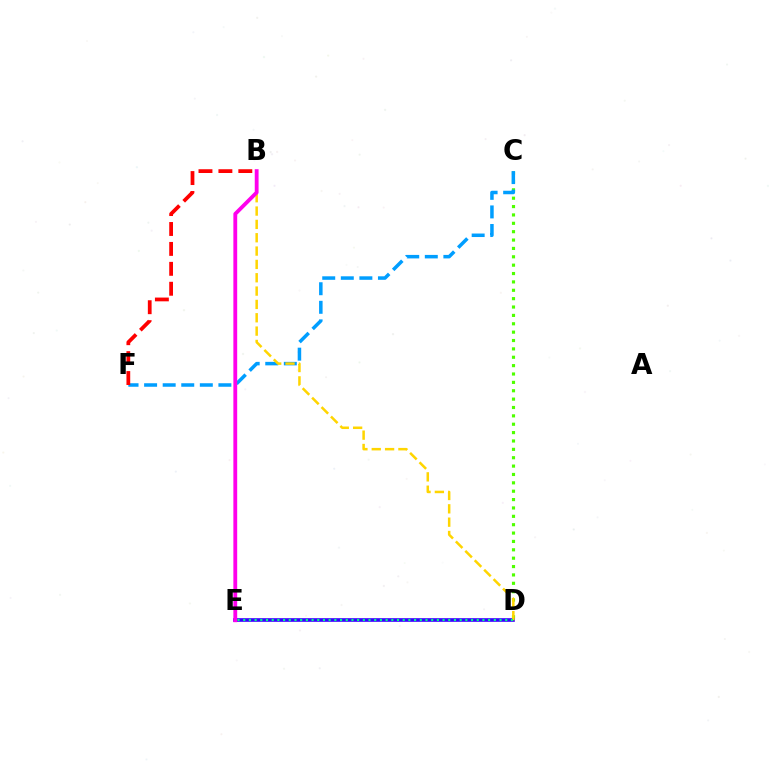{('C', 'D'): [{'color': '#4fff00', 'line_style': 'dotted', 'thickness': 2.27}], ('D', 'E'): [{'color': '#3700ff', 'line_style': 'solid', 'thickness': 2.61}, {'color': '#00ff86', 'line_style': 'dotted', 'thickness': 1.55}], ('C', 'F'): [{'color': '#009eff', 'line_style': 'dashed', 'thickness': 2.52}], ('B', 'D'): [{'color': '#ffd500', 'line_style': 'dashed', 'thickness': 1.81}], ('B', 'E'): [{'color': '#ff00ed', 'line_style': 'solid', 'thickness': 2.75}], ('B', 'F'): [{'color': '#ff0000', 'line_style': 'dashed', 'thickness': 2.71}]}